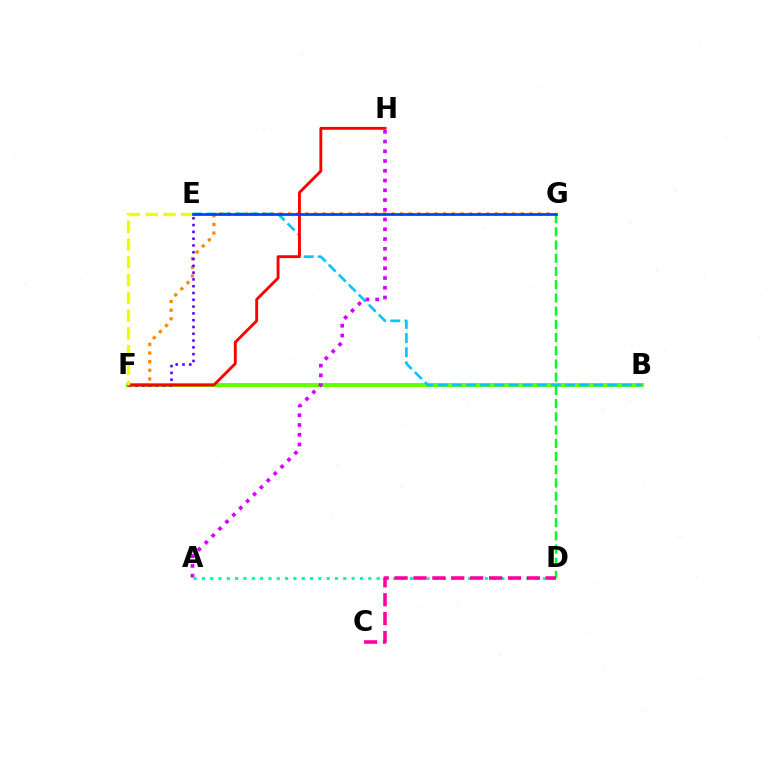{('B', 'F'): [{'color': '#66ff00', 'line_style': 'solid', 'thickness': 2.85}], ('F', 'G'): [{'color': '#ff8800', 'line_style': 'dotted', 'thickness': 2.34}], ('D', 'G'): [{'color': '#00ff27', 'line_style': 'dashed', 'thickness': 1.8}], ('B', 'E'): [{'color': '#00c7ff', 'line_style': 'dashed', 'thickness': 1.92}], ('A', 'D'): [{'color': '#00ffaf', 'line_style': 'dotted', 'thickness': 2.26}], ('E', 'F'): [{'color': '#4f00ff', 'line_style': 'dotted', 'thickness': 1.85}, {'color': '#eeff00', 'line_style': 'dashed', 'thickness': 2.41}], ('C', 'D'): [{'color': '#ff00a0', 'line_style': 'dashed', 'thickness': 2.57}], ('F', 'H'): [{'color': '#ff0000', 'line_style': 'solid', 'thickness': 2.06}], ('E', 'G'): [{'color': '#003fff', 'line_style': 'solid', 'thickness': 1.95}], ('A', 'H'): [{'color': '#d600ff', 'line_style': 'dotted', 'thickness': 2.65}]}